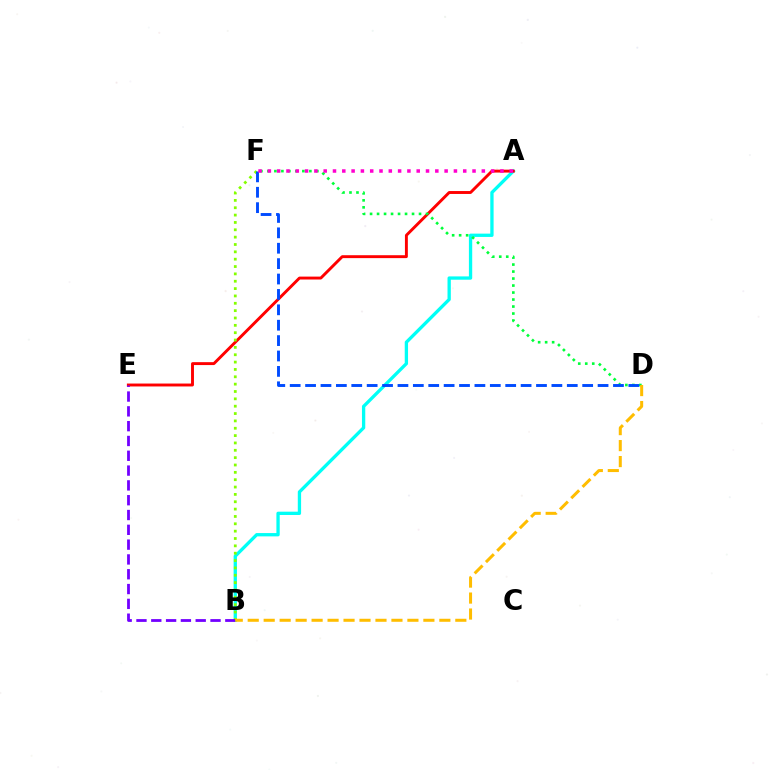{('A', 'B'): [{'color': '#00fff6', 'line_style': 'solid', 'thickness': 2.38}], ('A', 'E'): [{'color': '#ff0000', 'line_style': 'solid', 'thickness': 2.1}], ('D', 'F'): [{'color': '#00ff39', 'line_style': 'dotted', 'thickness': 1.9}, {'color': '#004bff', 'line_style': 'dashed', 'thickness': 2.09}], ('B', 'F'): [{'color': '#84ff00', 'line_style': 'dotted', 'thickness': 2.0}], ('A', 'F'): [{'color': '#ff00cf', 'line_style': 'dotted', 'thickness': 2.53}], ('B', 'E'): [{'color': '#7200ff', 'line_style': 'dashed', 'thickness': 2.01}], ('B', 'D'): [{'color': '#ffbd00', 'line_style': 'dashed', 'thickness': 2.17}]}